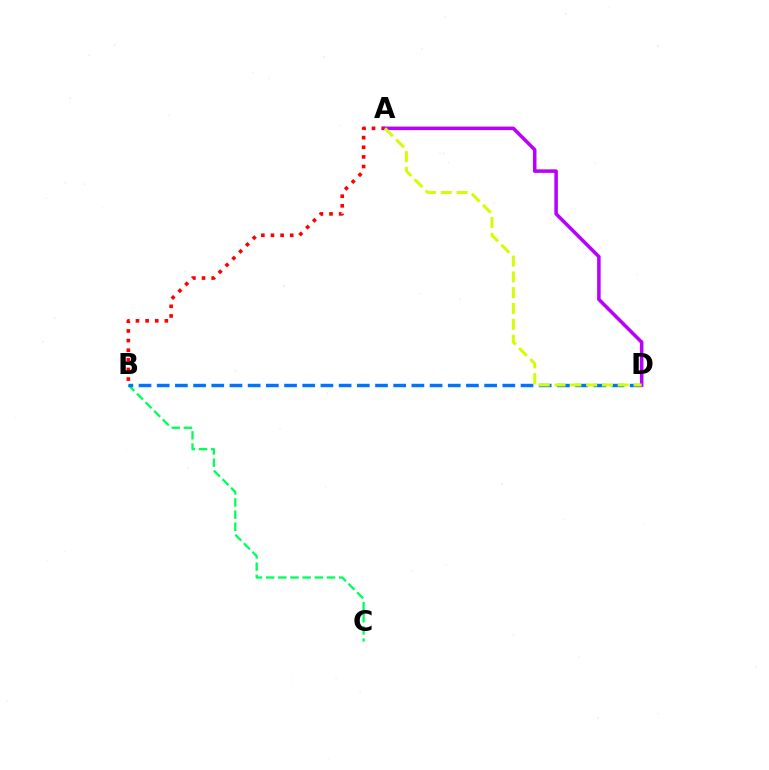{('A', 'B'): [{'color': '#ff0000', 'line_style': 'dotted', 'thickness': 2.62}], ('B', 'C'): [{'color': '#00ff5c', 'line_style': 'dashed', 'thickness': 1.65}], ('B', 'D'): [{'color': '#0074ff', 'line_style': 'dashed', 'thickness': 2.47}], ('A', 'D'): [{'color': '#b900ff', 'line_style': 'solid', 'thickness': 2.54}, {'color': '#d1ff00', 'line_style': 'dashed', 'thickness': 2.15}]}